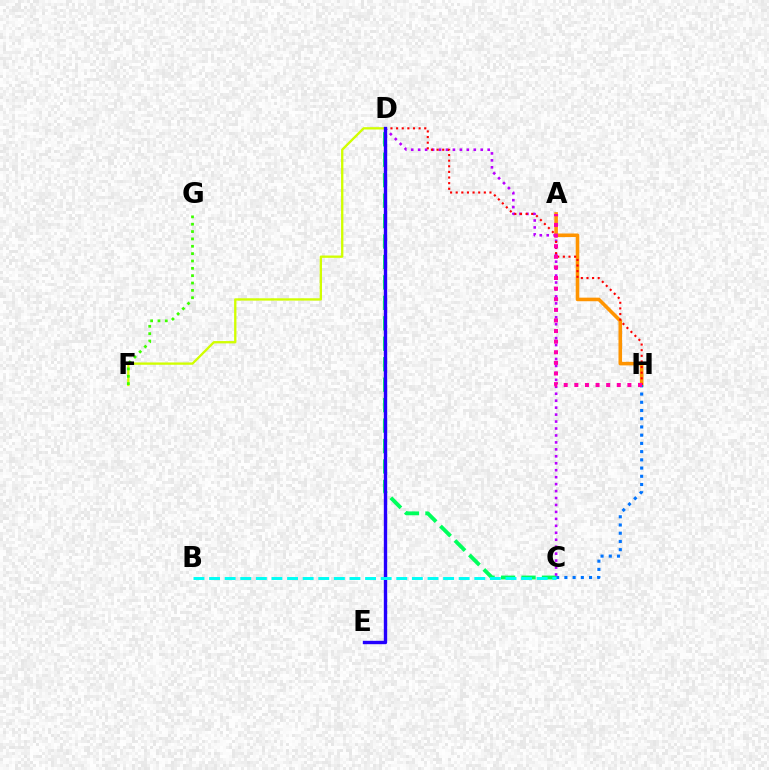{('A', 'H'): [{'color': '#ff9400', 'line_style': 'solid', 'thickness': 2.57}, {'color': '#ff00ac', 'line_style': 'dotted', 'thickness': 2.88}], ('D', 'F'): [{'color': '#d1ff00', 'line_style': 'solid', 'thickness': 1.67}], ('C', 'D'): [{'color': '#00ff5c', 'line_style': 'dashed', 'thickness': 2.78}, {'color': '#b900ff', 'line_style': 'dotted', 'thickness': 1.89}], ('D', 'H'): [{'color': '#ff0000', 'line_style': 'dotted', 'thickness': 1.53}], ('C', 'H'): [{'color': '#0074ff', 'line_style': 'dotted', 'thickness': 2.23}], ('F', 'G'): [{'color': '#3dff00', 'line_style': 'dotted', 'thickness': 2.0}], ('D', 'E'): [{'color': '#2500ff', 'line_style': 'solid', 'thickness': 2.43}], ('B', 'C'): [{'color': '#00fff6', 'line_style': 'dashed', 'thickness': 2.12}]}